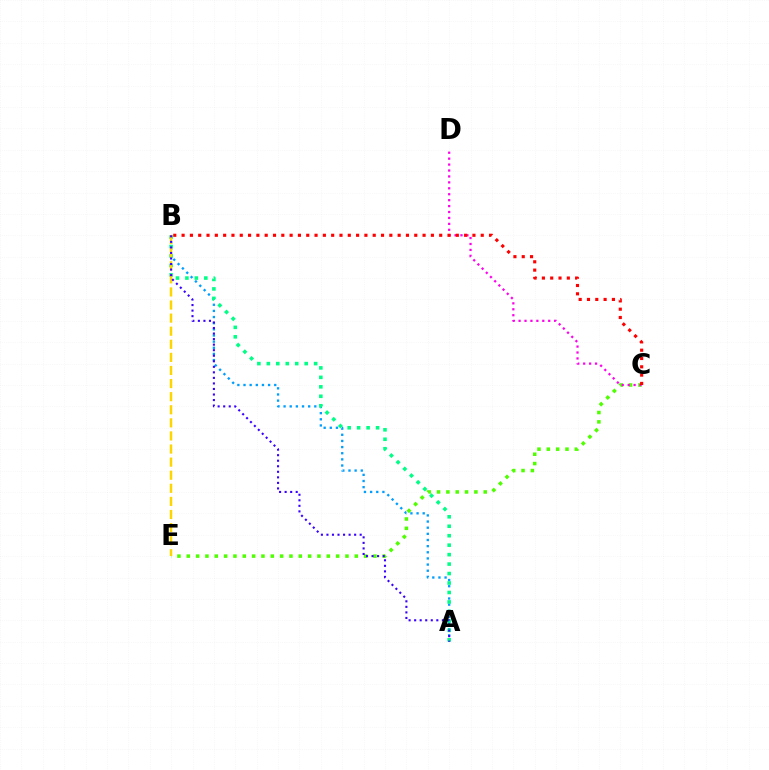{('A', 'B'): [{'color': '#009eff', 'line_style': 'dotted', 'thickness': 1.67}, {'color': '#00ff86', 'line_style': 'dotted', 'thickness': 2.57}, {'color': '#3700ff', 'line_style': 'dotted', 'thickness': 1.51}], ('C', 'E'): [{'color': '#4fff00', 'line_style': 'dotted', 'thickness': 2.54}], ('B', 'E'): [{'color': '#ffd500', 'line_style': 'dashed', 'thickness': 1.78}], ('C', 'D'): [{'color': '#ff00ed', 'line_style': 'dotted', 'thickness': 1.61}], ('B', 'C'): [{'color': '#ff0000', 'line_style': 'dotted', 'thickness': 2.26}]}